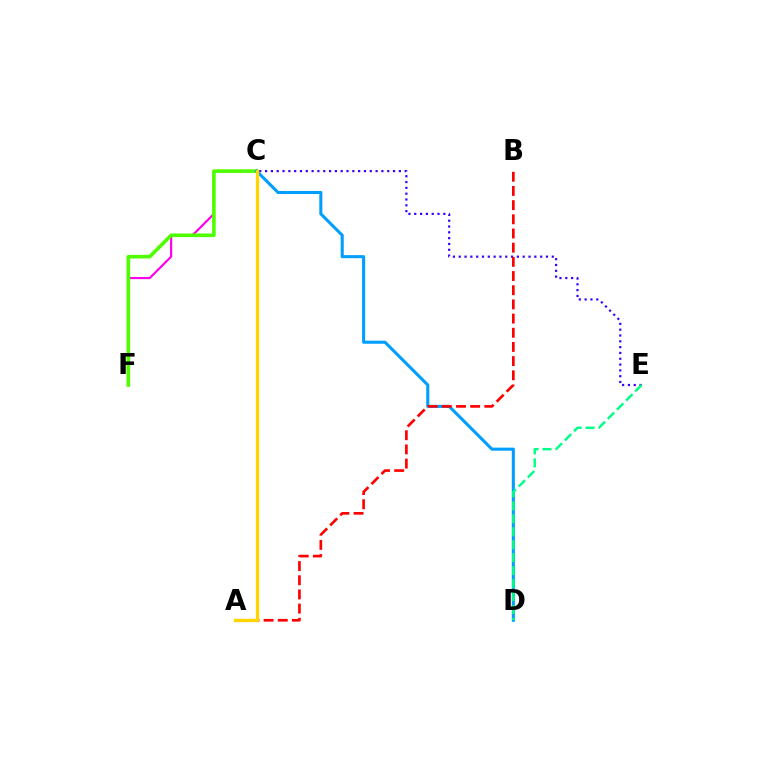{('C', 'F'): [{'color': '#ff00ed', 'line_style': 'solid', 'thickness': 1.56}, {'color': '#4fff00', 'line_style': 'solid', 'thickness': 2.61}], ('C', 'E'): [{'color': '#3700ff', 'line_style': 'dotted', 'thickness': 1.58}], ('C', 'D'): [{'color': '#009eff', 'line_style': 'solid', 'thickness': 2.21}], ('D', 'E'): [{'color': '#00ff86', 'line_style': 'dashed', 'thickness': 1.76}], ('A', 'B'): [{'color': '#ff0000', 'line_style': 'dashed', 'thickness': 1.93}], ('A', 'C'): [{'color': '#ffd500', 'line_style': 'solid', 'thickness': 2.35}]}